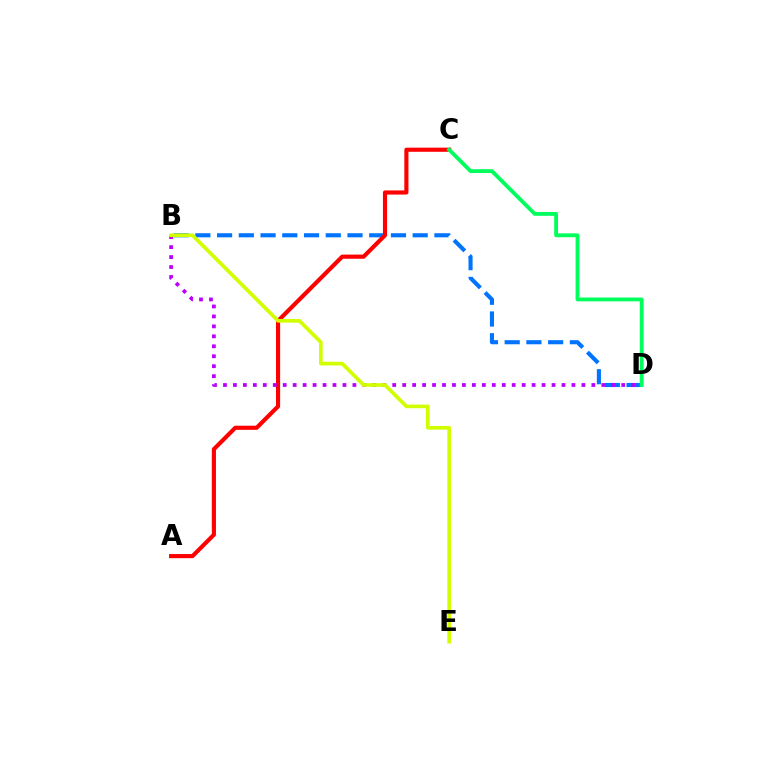{('B', 'D'): [{'color': '#0074ff', 'line_style': 'dashed', 'thickness': 2.95}, {'color': '#b900ff', 'line_style': 'dotted', 'thickness': 2.71}], ('A', 'C'): [{'color': '#ff0000', 'line_style': 'solid', 'thickness': 2.98}], ('C', 'D'): [{'color': '#00ff5c', 'line_style': 'solid', 'thickness': 2.76}], ('B', 'E'): [{'color': '#d1ff00', 'line_style': 'solid', 'thickness': 2.64}]}